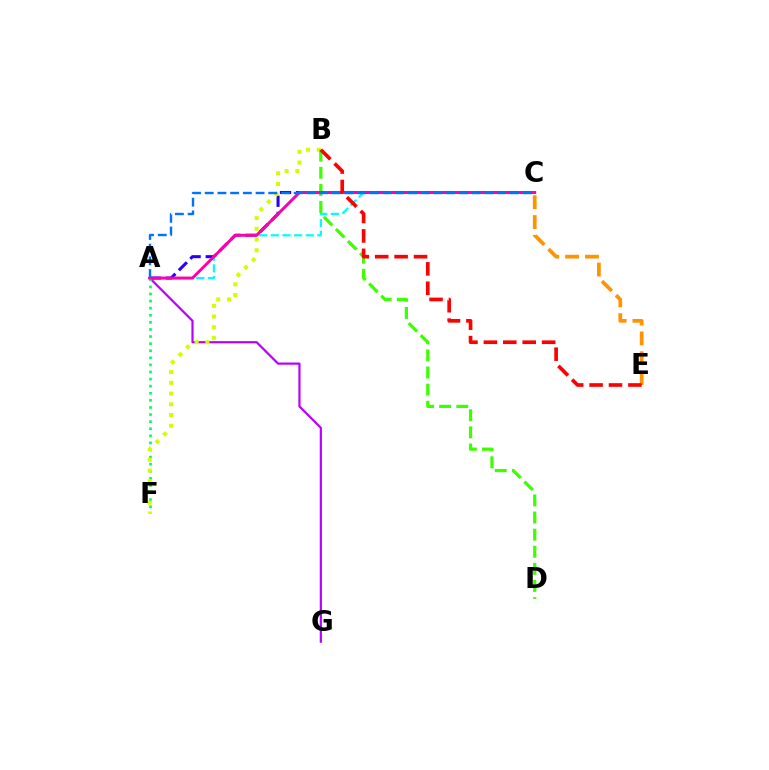{('A', 'G'): [{'color': '#b900ff', 'line_style': 'solid', 'thickness': 1.58}], ('A', 'C'): [{'color': '#2500ff', 'line_style': 'dashed', 'thickness': 2.2}, {'color': '#00fff6', 'line_style': 'dashed', 'thickness': 1.58}, {'color': '#ff00ac', 'line_style': 'solid', 'thickness': 2.13}, {'color': '#0074ff', 'line_style': 'dashed', 'thickness': 1.73}], ('C', 'E'): [{'color': '#ff9400', 'line_style': 'dashed', 'thickness': 2.69}], ('A', 'F'): [{'color': '#00ff5c', 'line_style': 'dotted', 'thickness': 1.93}], ('B', 'F'): [{'color': '#d1ff00', 'line_style': 'dotted', 'thickness': 2.91}], ('B', 'D'): [{'color': '#3dff00', 'line_style': 'dashed', 'thickness': 2.32}], ('B', 'E'): [{'color': '#ff0000', 'line_style': 'dashed', 'thickness': 2.64}]}